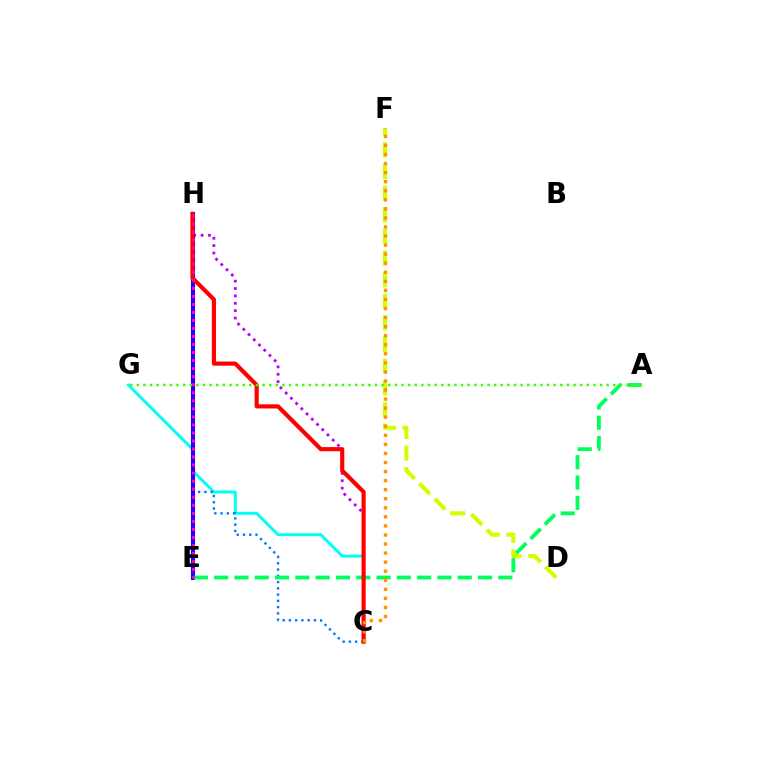{('C', 'H'): [{'color': '#b900ff', 'line_style': 'dotted', 'thickness': 2.01}, {'color': '#0074ff', 'line_style': 'dotted', 'thickness': 1.7}, {'color': '#ff0000', 'line_style': 'solid', 'thickness': 2.99}], ('C', 'G'): [{'color': '#00fff6', 'line_style': 'solid', 'thickness': 2.14}], ('D', 'F'): [{'color': '#d1ff00', 'line_style': 'dashed', 'thickness': 2.94}], ('E', 'H'): [{'color': '#2500ff', 'line_style': 'solid', 'thickness': 2.96}, {'color': '#ff00ac', 'line_style': 'dotted', 'thickness': 2.18}], ('A', 'E'): [{'color': '#00ff5c', 'line_style': 'dashed', 'thickness': 2.76}], ('A', 'G'): [{'color': '#3dff00', 'line_style': 'dotted', 'thickness': 1.8}], ('C', 'F'): [{'color': '#ff9400', 'line_style': 'dotted', 'thickness': 2.46}]}